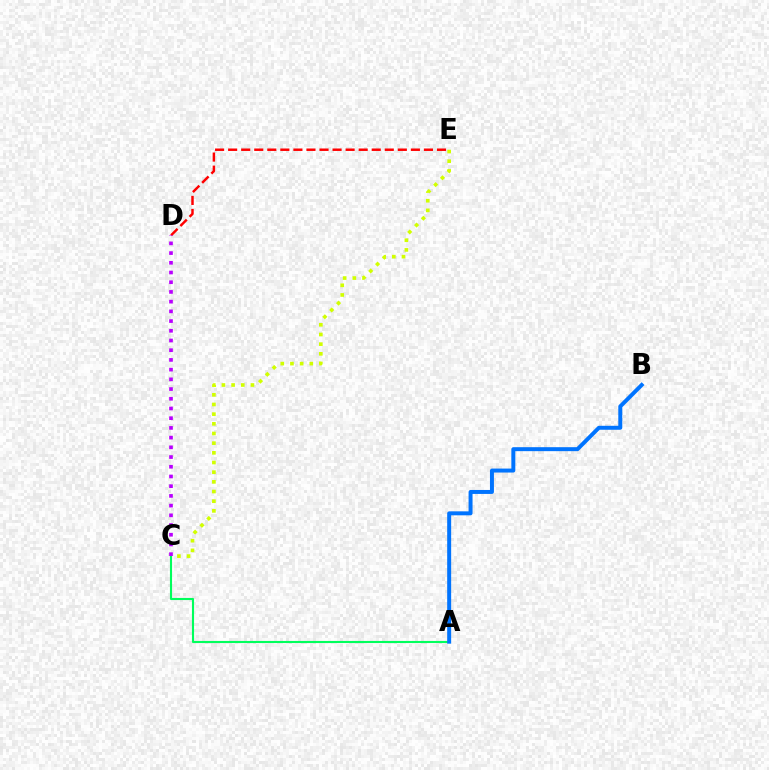{('C', 'E'): [{'color': '#d1ff00', 'line_style': 'dotted', 'thickness': 2.63}], ('A', 'C'): [{'color': '#00ff5c', 'line_style': 'solid', 'thickness': 1.52}], ('D', 'E'): [{'color': '#ff0000', 'line_style': 'dashed', 'thickness': 1.77}], ('A', 'B'): [{'color': '#0074ff', 'line_style': 'solid', 'thickness': 2.86}], ('C', 'D'): [{'color': '#b900ff', 'line_style': 'dotted', 'thickness': 2.64}]}